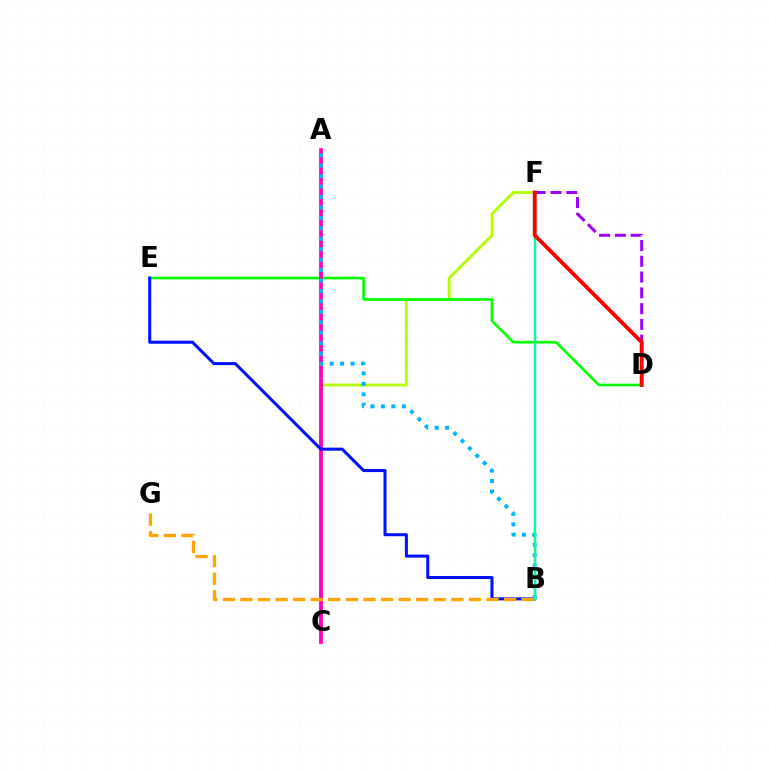{('C', 'F'): [{'color': '#b3ff00', 'line_style': 'solid', 'thickness': 2.08}], ('D', 'E'): [{'color': '#08ff00', 'line_style': 'solid', 'thickness': 1.91}], ('A', 'C'): [{'color': '#ff00bd', 'line_style': 'solid', 'thickness': 2.74}], ('B', 'E'): [{'color': '#0010ff', 'line_style': 'solid', 'thickness': 2.19}], ('D', 'F'): [{'color': '#9b00ff', 'line_style': 'dashed', 'thickness': 2.14}, {'color': '#ff0000', 'line_style': 'solid', 'thickness': 2.78}], ('A', 'B'): [{'color': '#00b5ff', 'line_style': 'dotted', 'thickness': 2.84}], ('B', 'G'): [{'color': '#ffa500', 'line_style': 'dashed', 'thickness': 2.39}], ('B', 'F'): [{'color': '#00ff9d', 'line_style': 'solid', 'thickness': 1.79}]}